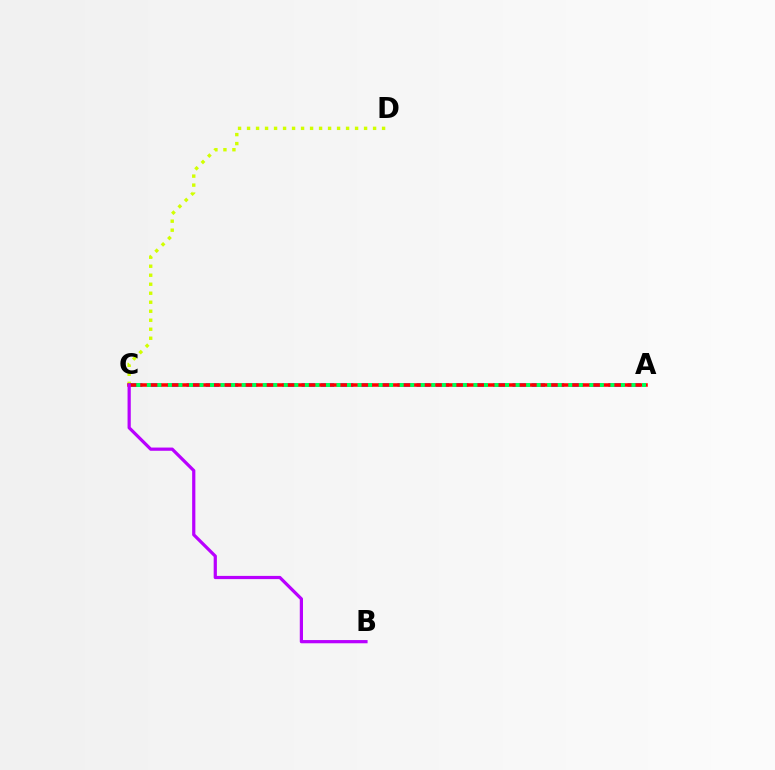{('C', 'D'): [{'color': '#d1ff00', 'line_style': 'dotted', 'thickness': 2.45}], ('A', 'C'): [{'color': '#0074ff', 'line_style': 'dashed', 'thickness': 2.6}, {'color': '#ff0000', 'line_style': 'solid', 'thickness': 2.54}, {'color': '#00ff5c', 'line_style': 'dotted', 'thickness': 2.86}], ('B', 'C'): [{'color': '#b900ff', 'line_style': 'solid', 'thickness': 2.31}]}